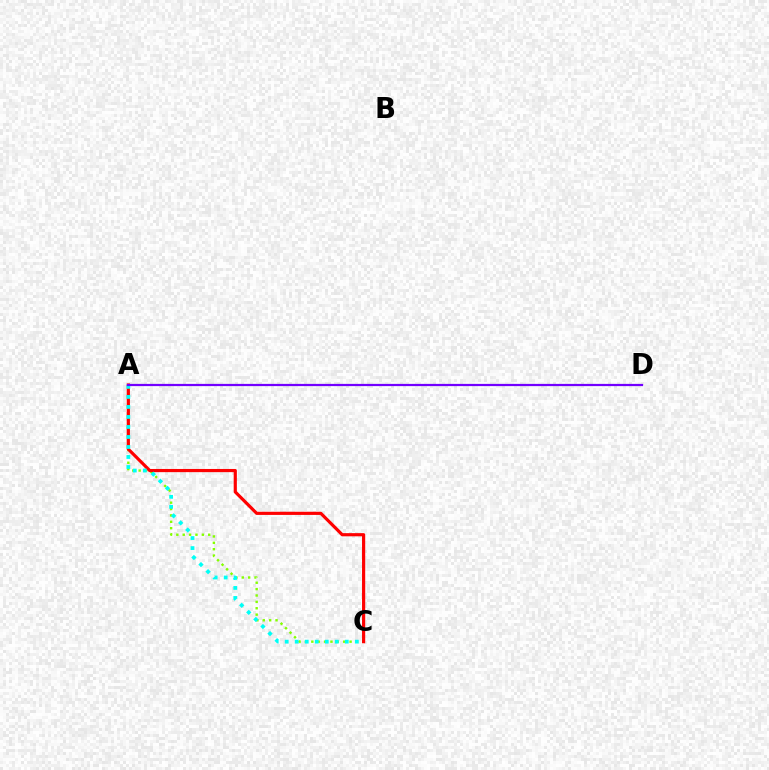{('A', 'C'): [{'color': '#84ff00', 'line_style': 'dotted', 'thickness': 1.73}, {'color': '#ff0000', 'line_style': 'solid', 'thickness': 2.29}, {'color': '#00fff6', 'line_style': 'dotted', 'thickness': 2.72}], ('A', 'D'): [{'color': '#7200ff', 'line_style': 'solid', 'thickness': 1.6}]}